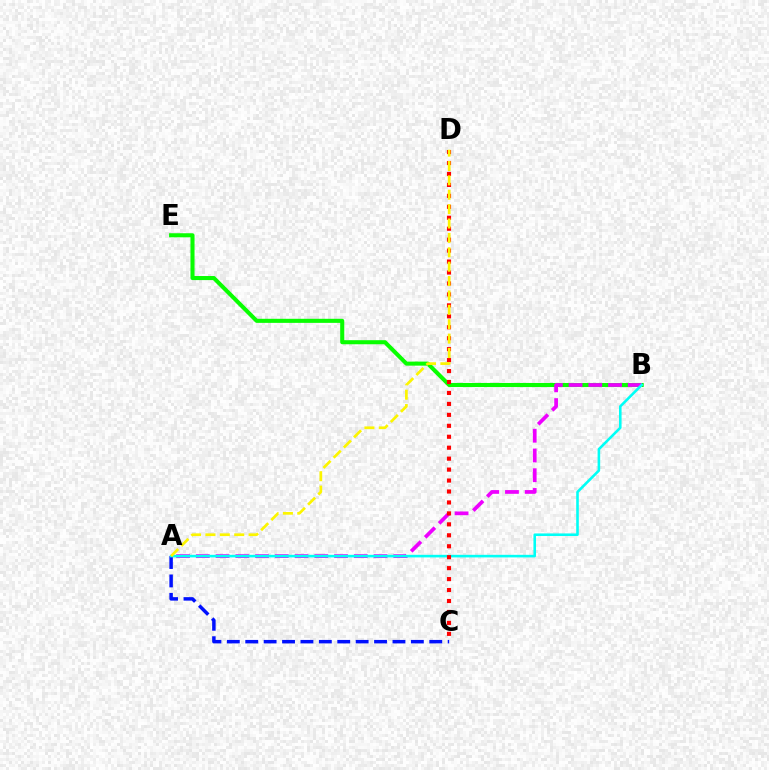{('A', 'C'): [{'color': '#0010ff', 'line_style': 'dashed', 'thickness': 2.5}], ('B', 'E'): [{'color': '#08ff00', 'line_style': 'solid', 'thickness': 2.93}], ('A', 'B'): [{'color': '#ee00ff', 'line_style': 'dashed', 'thickness': 2.68}, {'color': '#00fff6', 'line_style': 'solid', 'thickness': 1.86}], ('C', 'D'): [{'color': '#ff0000', 'line_style': 'dotted', 'thickness': 2.98}], ('A', 'D'): [{'color': '#fcf500', 'line_style': 'dashed', 'thickness': 1.95}]}